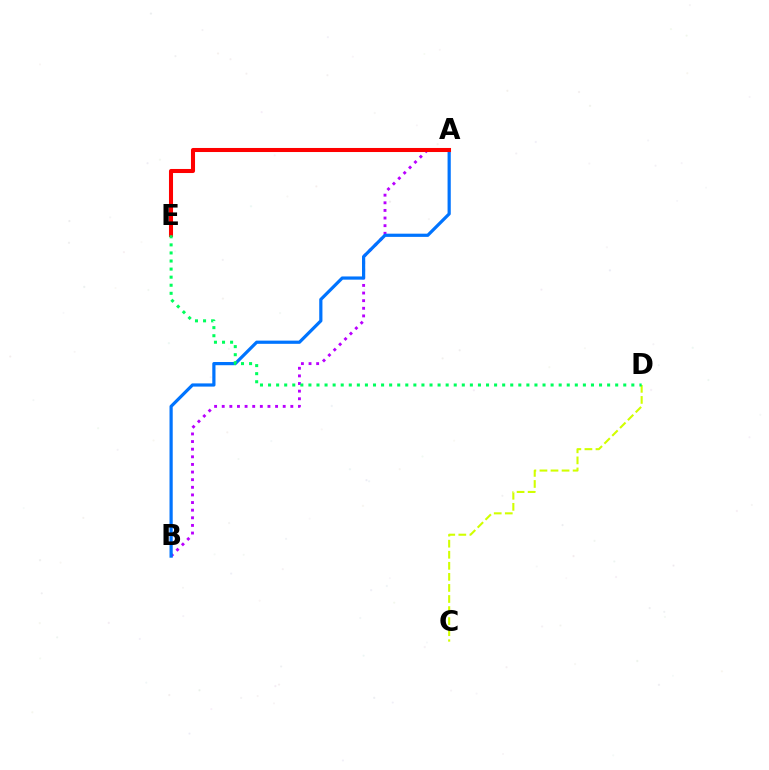{('C', 'D'): [{'color': '#d1ff00', 'line_style': 'dashed', 'thickness': 1.5}], ('A', 'B'): [{'color': '#b900ff', 'line_style': 'dotted', 'thickness': 2.07}, {'color': '#0074ff', 'line_style': 'solid', 'thickness': 2.31}], ('A', 'E'): [{'color': '#ff0000', 'line_style': 'solid', 'thickness': 2.92}], ('D', 'E'): [{'color': '#00ff5c', 'line_style': 'dotted', 'thickness': 2.19}]}